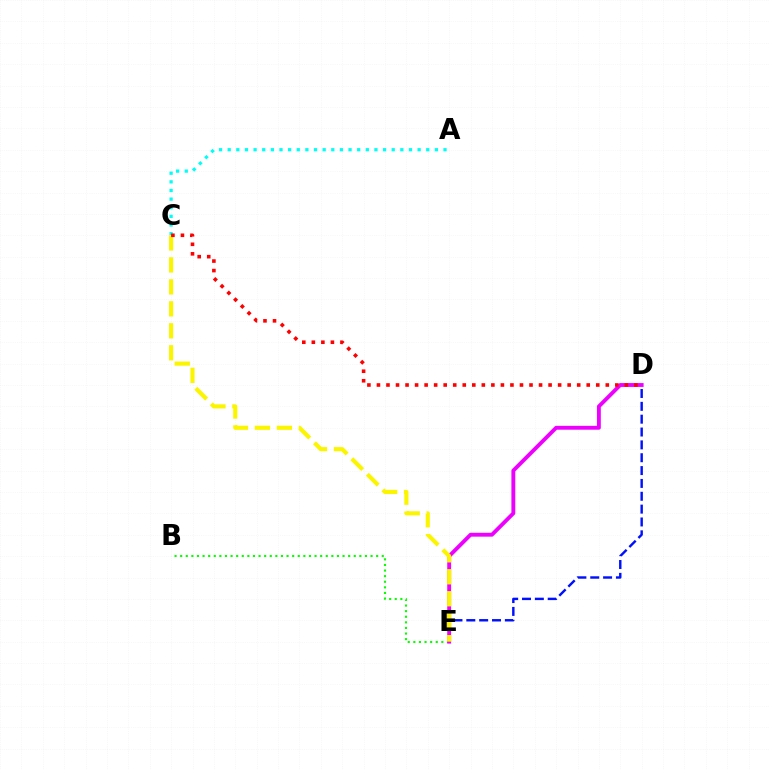{('B', 'E'): [{'color': '#08ff00', 'line_style': 'dotted', 'thickness': 1.52}], ('D', 'E'): [{'color': '#0010ff', 'line_style': 'dashed', 'thickness': 1.75}, {'color': '#ee00ff', 'line_style': 'solid', 'thickness': 2.78}], ('A', 'C'): [{'color': '#00fff6', 'line_style': 'dotted', 'thickness': 2.35}], ('C', 'E'): [{'color': '#fcf500', 'line_style': 'dashed', 'thickness': 2.98}], ('C', 'D'): [{'color': '#ff0000', 'line_style': 'dotted', 'thickness': 2.59}]}